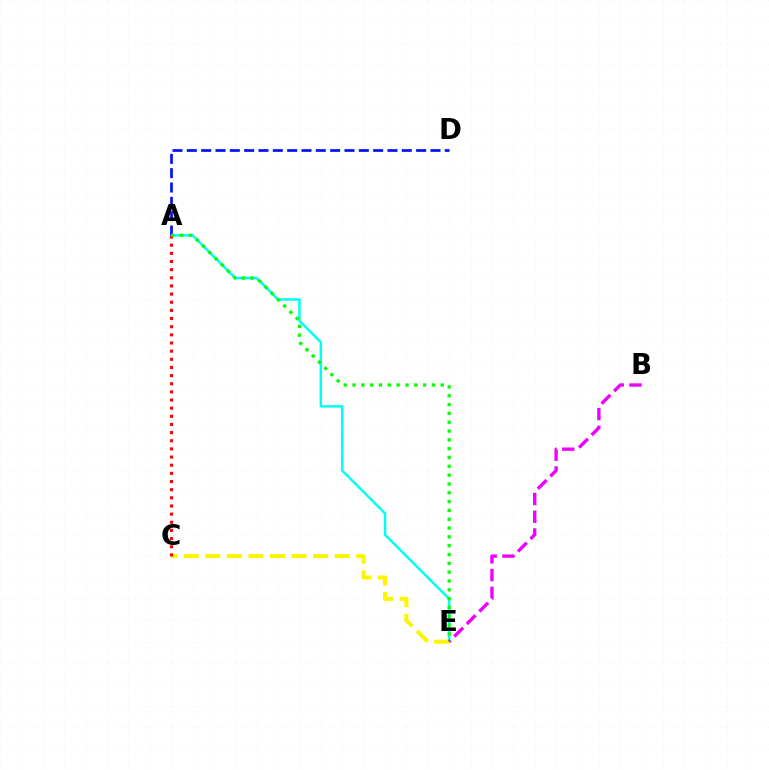{('A', 'E'): [{'color': '#00fff6', 'line_style': 'solid', 'thickness': 1.8}, {'color': '#08ff00', 'line_style': 'dotted', 'thickness': 2.4}], ('C', 'E'): [{'color': '#fcf500', 'line_style': 'dashed', 'thickness': 2.93}], ('B', 'E'): [{'color': '#ee00ff', 'line_style': 'dashed', 'thickness': 2.41}], ('A', 'C'): [{'color': '#ff0000', 'line_style': 'dotted', 'thickness': 2.21}], ('A', 'D'): [{'color': '#0010ff', 'line_style': 'dashed', 'thickness': 1.95}]}